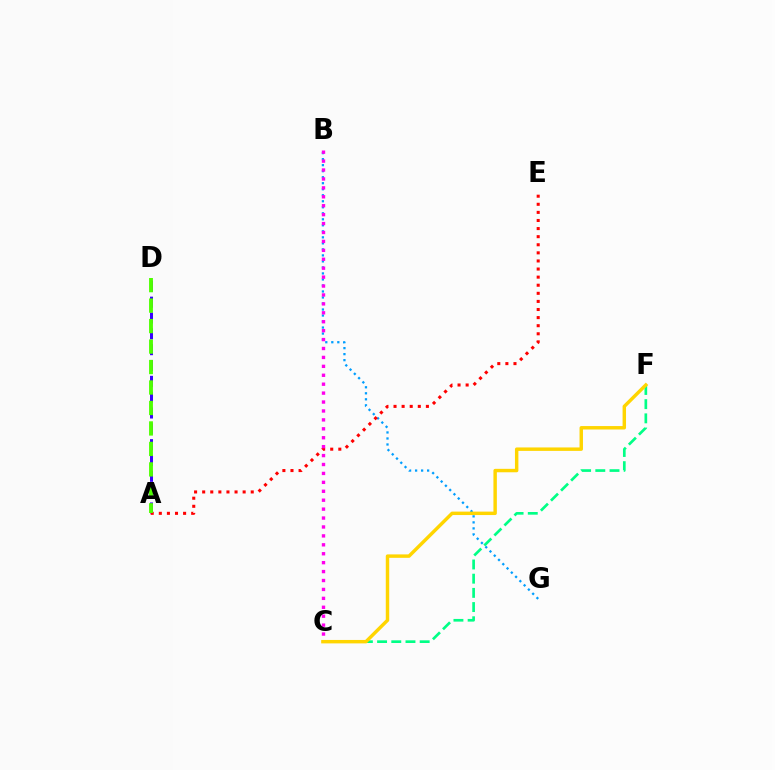{('B', 'G'): [{'color': '#009eff', 'line_style': 'dotted', 'thickness': 1.63}], ('A', 'D'): [{'color': '#3700ff', 'line_style': 'dashed', 'thickness': 2.15}, {'color': '#4fff00', 'line_style': 'dashed', 'thickness': 2.78}], ('C', 'F'): [{'color': '#00ff86', 'line_style': 'dashed', 'thickness': 1.93}, {'color': '#ffd500', 'line_style': 'solid', 'thickness': 2.47}], ('A', 'E'): [{'color': '#ff0000', 'line_style': 'dotted', 'thickness': 2.2}], ('B', 'C'): [{'color': '#ff00ed', 'line_style': 'dotted', 'thickness': 2.42}]}